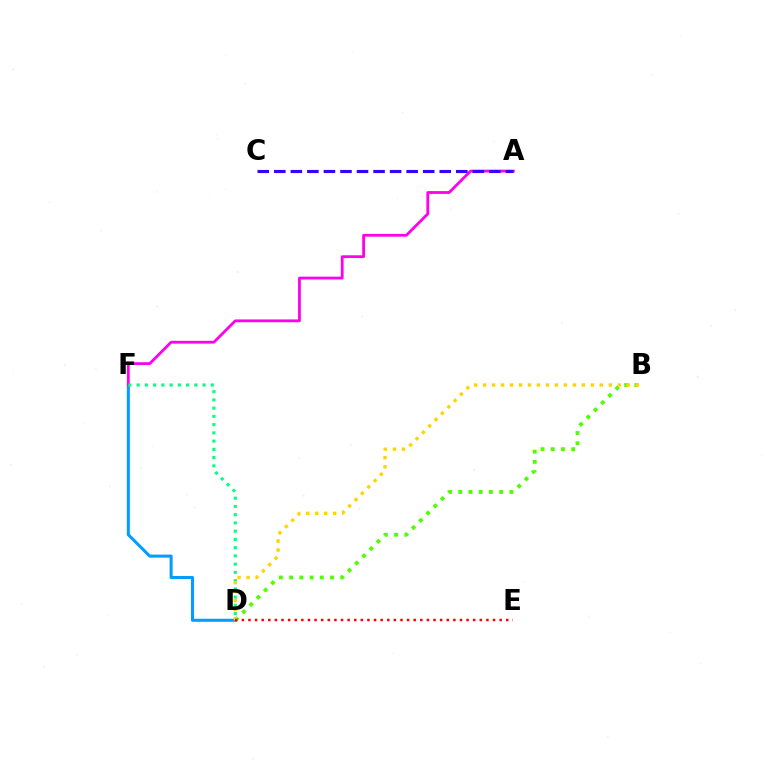{('B', 'D'): [{'color': '#4fff00', 'line_style': 'dotted', 'thickness': 2.78}, {'color': '#ffd500', 'line_style': 'dotted', 'thickness': 2.44}], ('D', 'F'): [{'color': '#009eff', 'line_style': 'solid', 'thickness': 2.19}, {'color': '#00ff86', 'line_style': 'dotted', 'thickness': 2.24}], ('A', 'F'): [{'color': '#ff00ed', 'line_style': 'solid', 'thickness': 2.01}], ('A', 'C'): [{'color': '#3700ff', 'line_style': 'dashed', 'thickness': 2.25}], ('D', 'E'): [{'color': '#ff0000', 'line_style': 'dotted', 'thickness': 1.8}]}